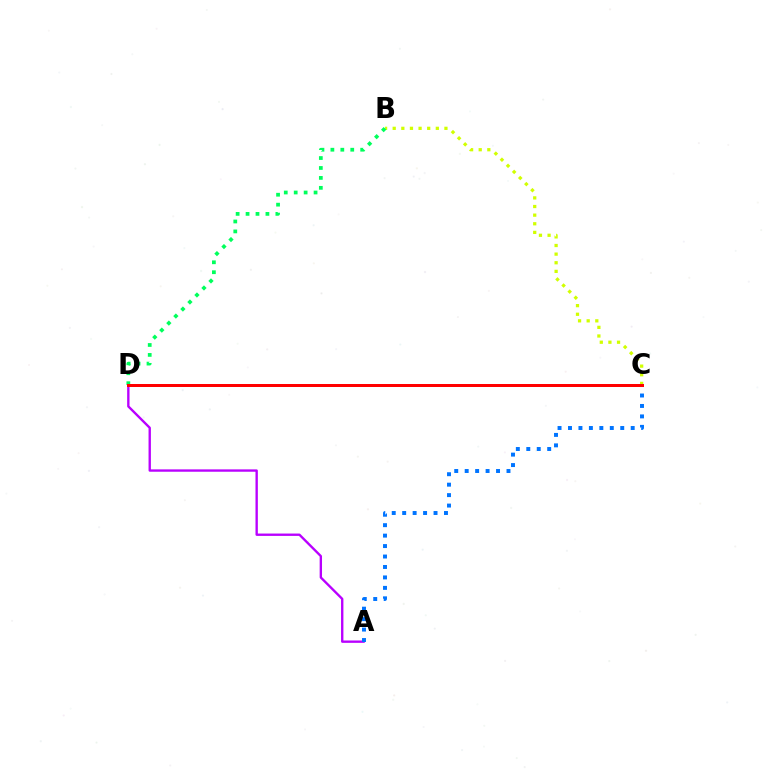{('B', 'C'): [{'color': '#d1ff00', 'line_style': 'dotted', 'thickness': 2.34}], ('A', 'D'): [{'color': '#b900ff', 'line_style': 'solid', 'thickness': 1.7}], ('A', 'C'): [{'color': '#0074ff', 'line_style': 'dotted', 'thickness': 2.84}], ('B', 'D'): [{'color': '#00ff5c', 'line_style': 'dotted', 'thickness': 2.7}], ('C', 'D'): [{'color': '#ff0000', 'line_style': 'solid', 'thickness': 2.15}]}